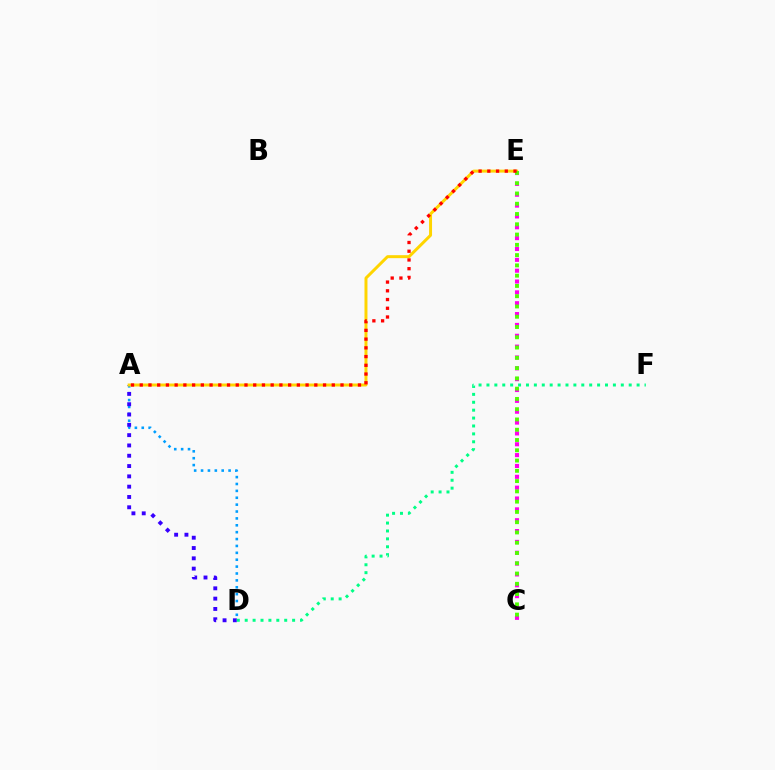{('A', 'D'): [{'color': '#009eff', 'line_style': 'dotted', 'thickness': 1.87}, {'color': '#3700ff', 'line_style': 'dotted', 'thickness': 2.8}], ('A', 'E'): [{'color': '#ffd500', 'line_style': 'solid', 'thickness': 2.14}, {'color': '#ff0000', 'line_style': 'dotted', 'thickness': 2.37}], ('D', 'F'): [{'color': '#00ff86', 'line_style': 'dotted', 'thickness': 2.15}], ('C', 'E'): [{'color': '#ff00ed', 'line_style': 'dotted', 'thickness': 2.95}, {'color': '#4fff00', 'line_style': 'dotted', 'thickness': 2.79}]}